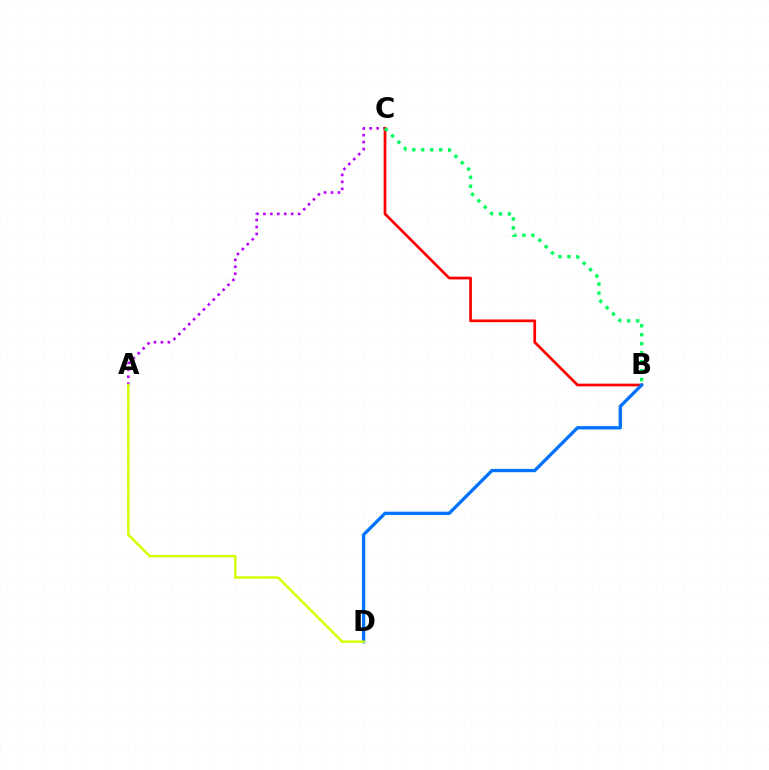{('A', 'C'): [{'color': '#b900ff', 'line_style': 'dotted', 'thickness': 1.89}], ('B', 'C'): [{'color': '#ff0000', 'line_style': 'solid', 'thickness': 1.97}, {'color': '#00ff5c', 'line_style': 'dotted', 'thickness': 2.44}], ('B', 'D'): [{'color': '#0074ff', 'line_style': 'solid', 'thickness': 2.37}], ('A', 'D'): [{'color': '#d1ff00', 'line_style': 'solid', 'thickness': 1.77}]}